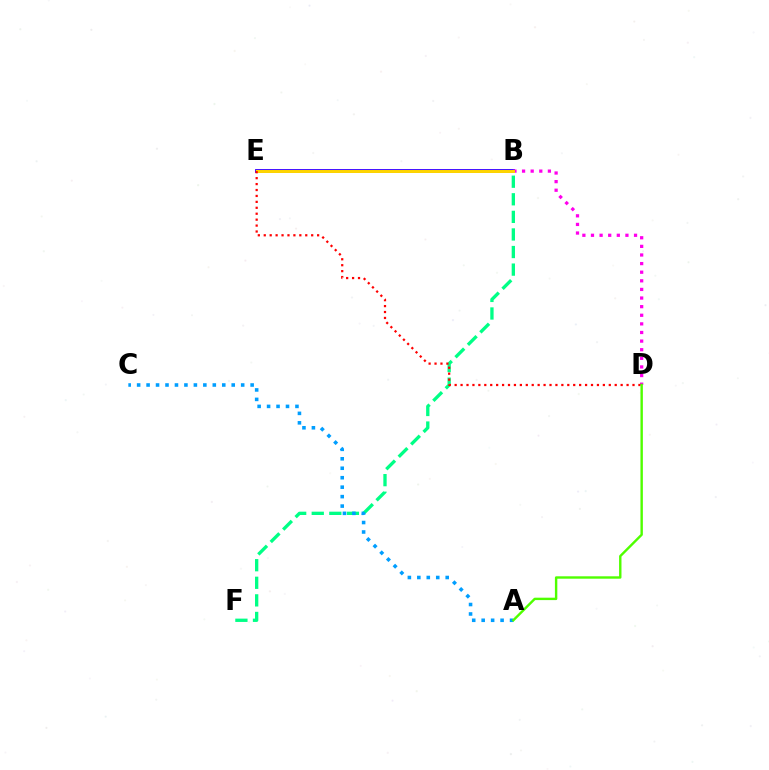{('B', 'F'): [{'color': '#00ff86', 'line_style': 'dashed', 'thickness': 2.39}], ('A', 'C'): [{'color': '#009eff', 'line_style': 'dotted', 'thickness': 2.57}], ('B', 'E'): [{'color': '#3700ff', 'line_style': 'solid', 'thickness': 2.75}, {'color': '#ffd500', 'line_style': 'solid', 'thickness': 2.14}], ('B', 'D'): [{'color': '#ff00ed', 'line_style': 'dotted', 'thickness': 2.34}], ('D', 'E'): [{'color': '#ff0000', 'line_style': 'dotted', 'thickness': 1.61}], ('A', 'D'): [{'color': '#4fff00', 'line_style': 'solid', 'thickness': 1.73}]}